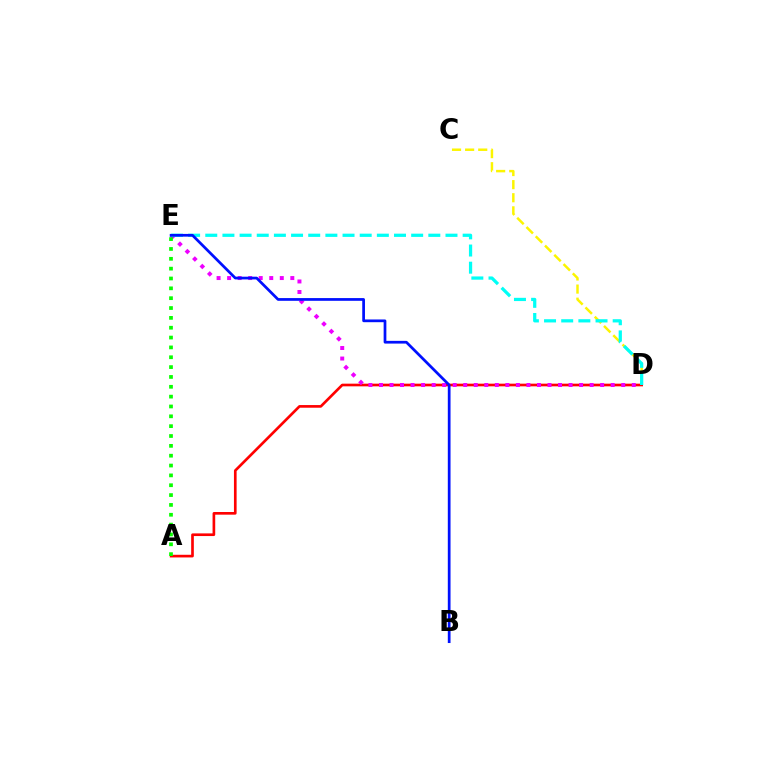{('C', 'D'): [{'color': '#fcf500', 'line_style': 'dashed', 'thickness': 1.78}], ('A', 'D'): [{'color': '#ff0000', 'line_style': 'solid', 'thickness': 1.92}], ('D', 'E'): [{'color': '#ee00ff', 'line_style': 'dotted', 'thickness': 2.86}, {'color': '#00fff6', 'line_style': 'dashed', 'thickness': 2.33}], ('B', 'E'): [{'color': '#0010ff', 'line_style': 'solid', 'thickness': 1.96}], ('A', 'E'): [{'color': '#08ff00', 'line_style': 'dotted', 'thickness': 2.67}]}